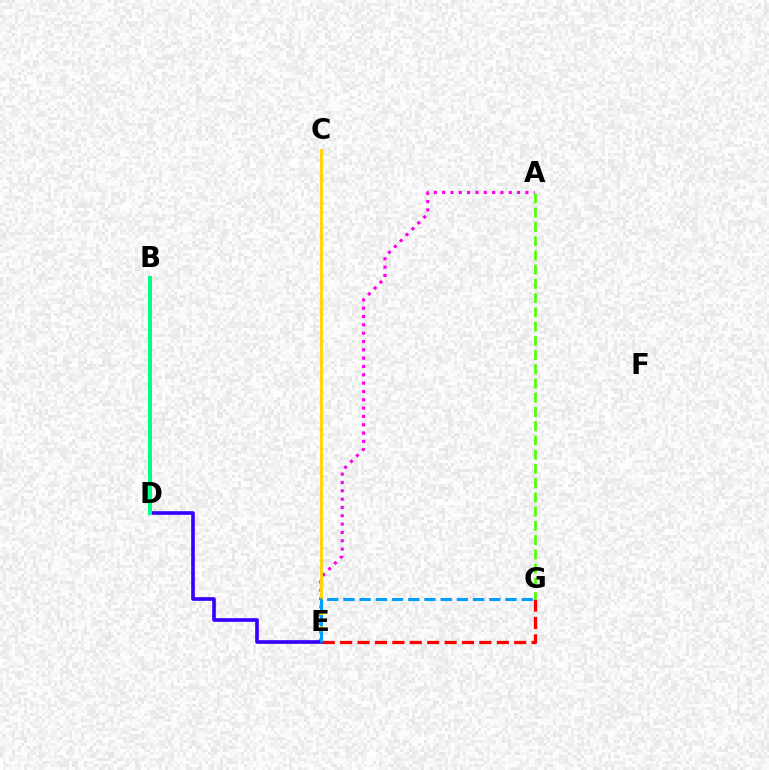{('A', 'E'): [{'color': '#ff00ed', 'line_style': 'dotted', 'thickness': 2.26}], ('C', 'E'): [{'color': '#ffd500', 'line_style': 'solid', 'thickness': 2.05}], ('E', 'G'): [{'color': '#ff0000', 'line_style': 'dashed', 'thickness': 2.36}, {'color': '#009eff', 'line_style': 'dashed', 'thickness': 2.2}], ('D', 'E'): [{'color': '#3700ff', 'line_style': 'solid', 'thickness': 2.63}], ('A', 'G'): [{'color': '#4fff00', 'line_style': 'dashed', 'thickness': 1.93}], ('B', 'D'): [{'color': '#00ff86', 'line_style': 'solid', 'thickness': 2.89}]}